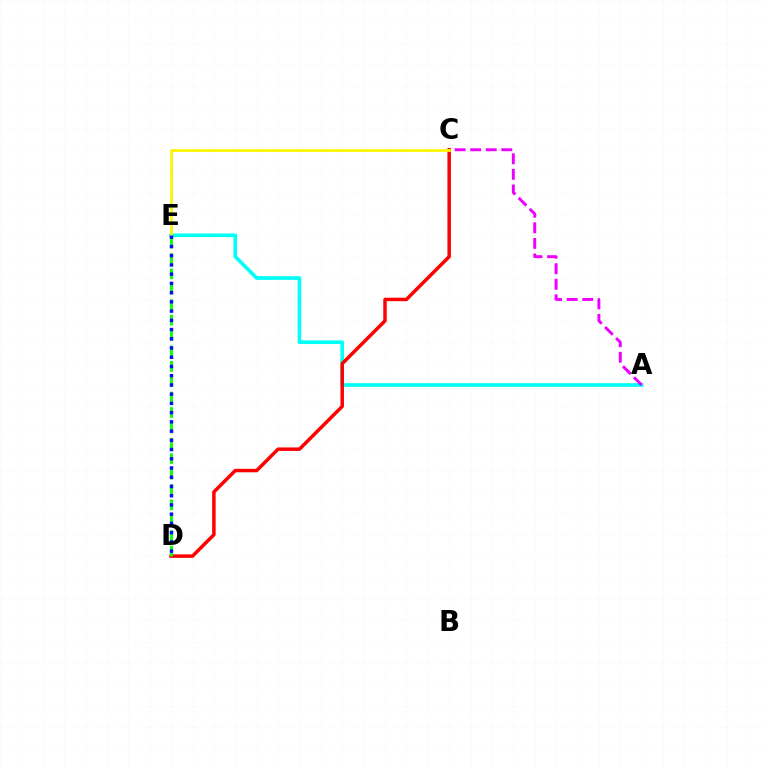{('A', 'E'): [{'color': '#00fff6', 'line_style': 'solid', 'thickness': 2.63}], ('A', 'C'): [{'color': '#ee00ff', 'line_style': 'dashed', 'thickness': 2.12}], ('C', 'D'): [{'color': '#ff0000', 'line_style': 'solid', 'thickness': 2.5}], ('C', 'E'): [{'color': '#fcf500', 'line_style': 'solid', 'thickness': 1.99}], ('D', 'E'): [{'color': '#08ff00', 'line_style': 'dashed', 'thickness': 2.09}, {'color': '#0010ff', 'line_style': 'dotted', 'thickness': 2.51}]}